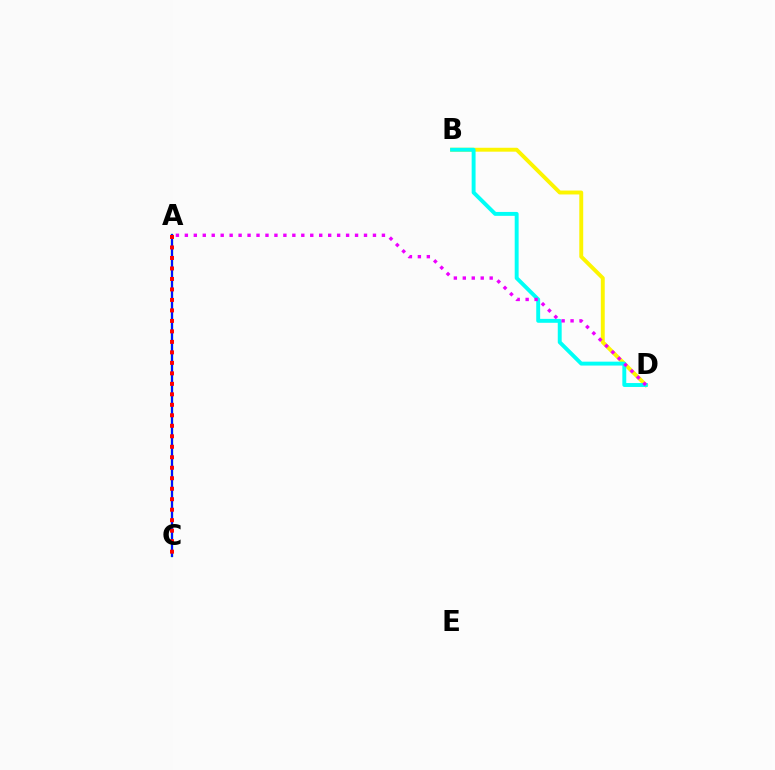{('B', 'D'): [{'color': '#fcf500', 'line_style': 'solid', 'thickness': 2.82}, {'color': '#00fff6', 'line_style': 'solid', 'thickness': 2.81}], ('A', 'D'): [{'color': '#ee00ff', 'line_style': 'dotted', 'thickness': 2.43}], ('A', 'C'): [{'color': '#08ff00', 'line_style': 'solid', 'thickness': 1.64}, {'color': '#0010ff', 'line_style': 'solid', 'thickness': 1.53}, {'color': '#ff0000', 'line_style': 'dotted', 'thickness': 2.85}]}